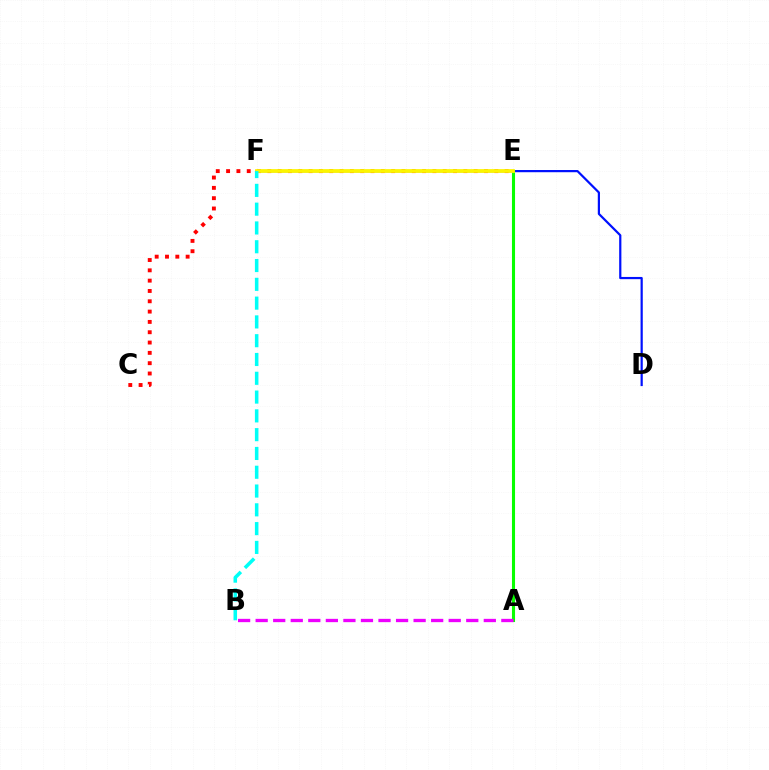{('D', 'F'): [{'color': '#0010ff', 'line_style': 'solid', 'thickness': 1.59}], ('C', 'E'): [{'color': '#ff0000', 'line_style': 'dotted', 'thickness': 2.8}], ('A', 'E'): [{'color': '#08ff00', 'line_style': 'solid', 'thickness': 2.22}], ('A', 'B'): [{'color': '#ee00ff', 'line_style': 'dashed', 'thickness': 2.38}], ('E', 'F'): [{'color': '#fcf500', 'line_style': 'solid', 'thickness': 2.7}], ('B', 'F'): [{'color': '#00fff6', 'line_style': 'dashed', 'thickness': 2.55}]}